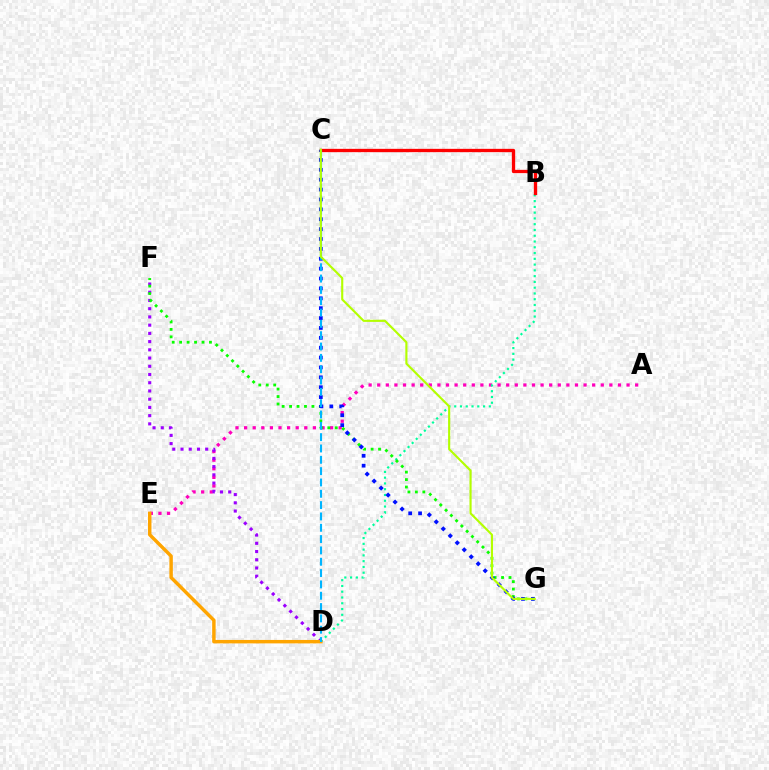{('A', 'E'): [{'color': '#ff00bd', 'line_style': 'dotted', 'thickness': 2.34}], ('D', 'F'): [{'color': '#9b00ff', 'line_style': 'dotted', 'thickness': 2.23}], ('B', 'D'): [{'color': '#00ff9d', 'line_style': 'dotted', 'thickness': 1.57}], ('F', 'G'): [{'color': '#08ff00', 'line_style': 'dotted', 'thickness': 2.02}], ('C', 'G'): [{'color': '#0010ff', 'line_style': 'dotted', 'thickness': 2.68}, {'color': '#b3ff00', 'line_style': 'solid', 'thickness': 1.54}], ('B', 'C'): [{'color': '#ff0000', 'line_style': 'solid', 'thickness': 2.39}], ('D', 'E'): [{'color': '#ffa500', 'line_style': 'solid', 'thickness': 2.48}], ('C', 'D'): [{'color': '#00b5ff', 'line_style': 'dashed', 'thickness': 1.54}]}